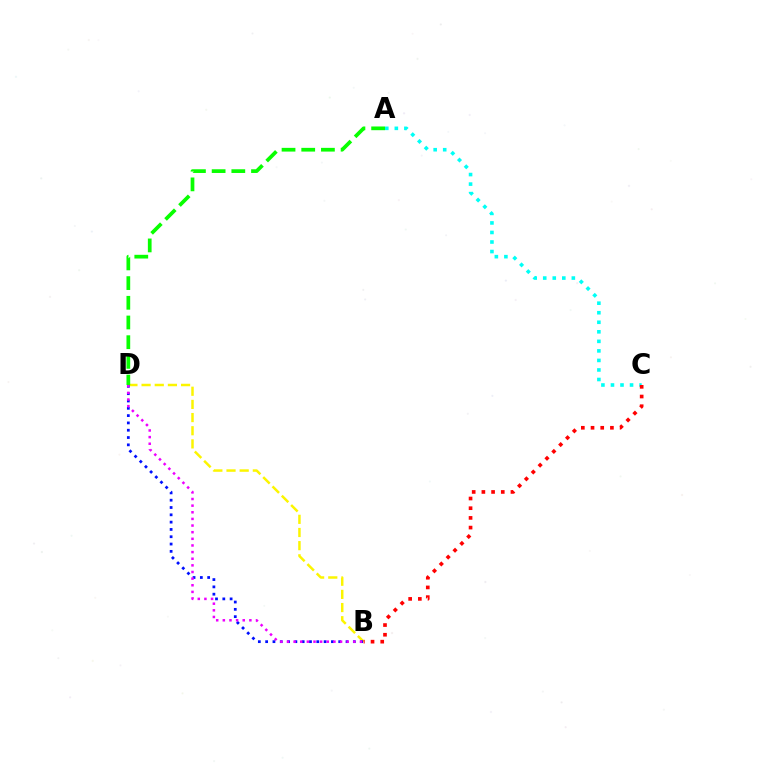{('B', 'D'): [{'color': '#fcf500', 'line_style': 'dashed', 'thickness': 1.79}, {'color': '#0010ff', 'line_style': 'dotted', 'thickness': 1.99}, {'color': '#ee00ff', 'line_style': 'dotted', 'thickness': 1.8}], ('A', 'D'): [{'color': '#08ff00', 'line_style': 'dashed', 'thickness': 2.68}], ('A', 'C'): [{'color': '#00fff6', 'line_style': 'dotted', 'thickness': 2.59}], ('B', 'C'): [{'color': '#ff0000', 'line_style': 'dotted', 'thickness': 2.63}]}